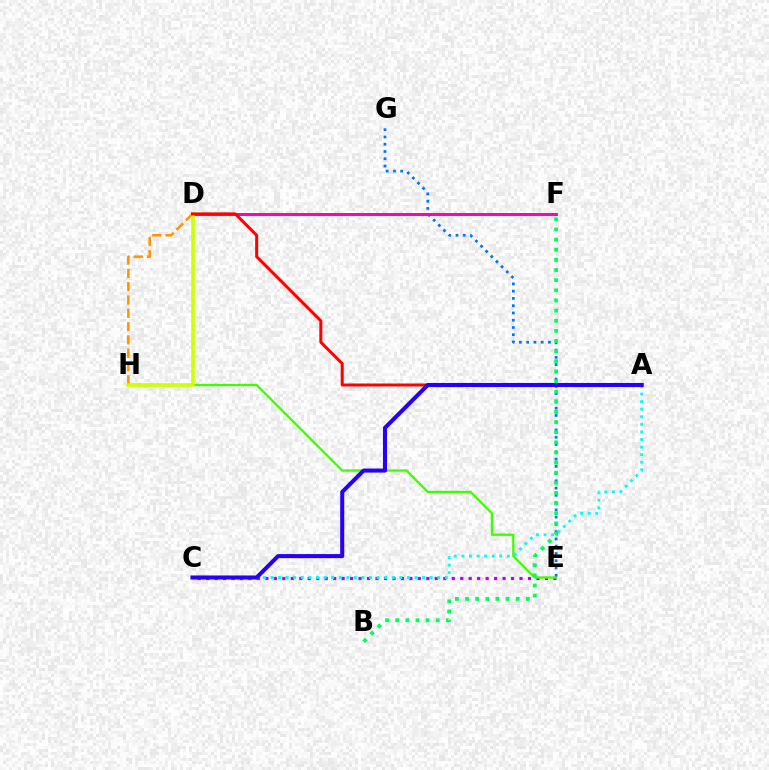{('C', 'E'): [{'color': '#b900ff', 'line_style': 'dotted', 'thickness': 2.3}], ('E', 'H'): [{'color': '#3dff00', 'line_style': 'solid', 'thickness': 1.66}], ('A', 'C'): [{'color': '#00fff6', 'line_style': 'dotted', 'thickness': 2.06}, {'color': '#2500ff', 'line_style': 'solid', 'thickness': 2.92}], ('D', 'H'): [{'color': '#ff9400', 'line_style': 'dashed', 'thickness': 1.81}, {'color': '#d1ff00', 'line_style': 'solid', 'thickness': 2.59}], ('E', 'G'): [{'color': '#0074ff', 'line_style': 'dotted', 'thickness': 1.97}], ('B', 'F'): [{'color': '#00ff5c', 'line_style': 'dotted', 'thickness': 2.75}], ('D', 'F'): [{'color': '#ff00ac', 'line_style': 'solid', 'thickness': 2.11}], ('A', 'D'): [{'color': '#ff0000', 'line_style': 'solid', 'thickness': 2.16}]}